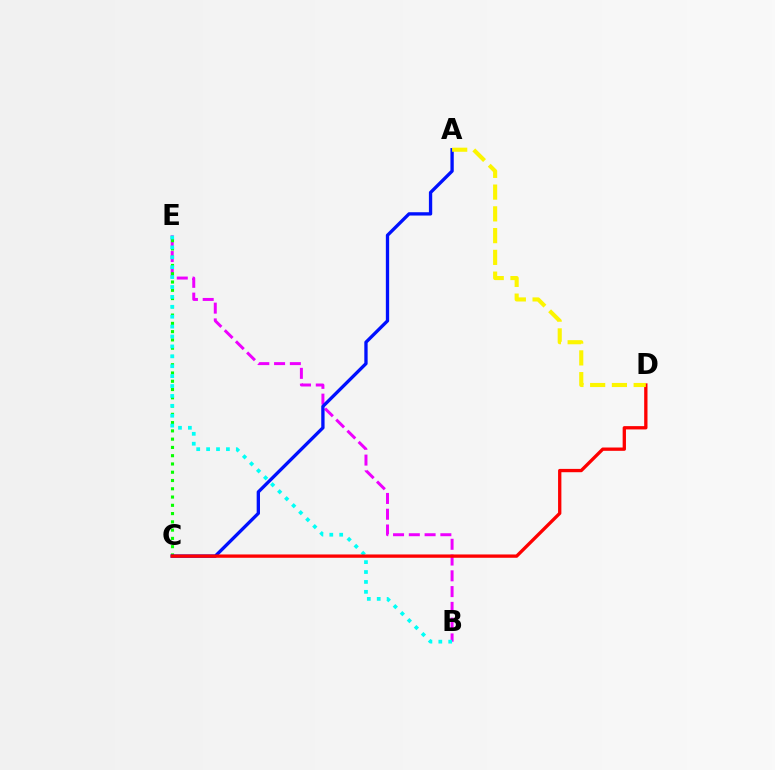{('B', 'E'): [{'color': '#ee00ff', 'line_style': 'dashed', 'thickness': 2.14}, {'color': '#00fff6', 'line_style': 'dotted', 'thickness': 2.69}], ('C', 'E'): [{'color': '#08ff00', 'line_style': 'dotted', 'thickness': 2.25}], ('A', 'C'): [{'color': '#0010ff', 'line_style': 'solid', 'thickness': 2.39}], ('C', 'D'): [{'color': '#ff0000', 'line_style': 'solid', 'thickness': 2.39}], ('A', 'D'): [{'color': '#fcf500', 'line_style': 'dashed', 'thickness': 2.96}]}